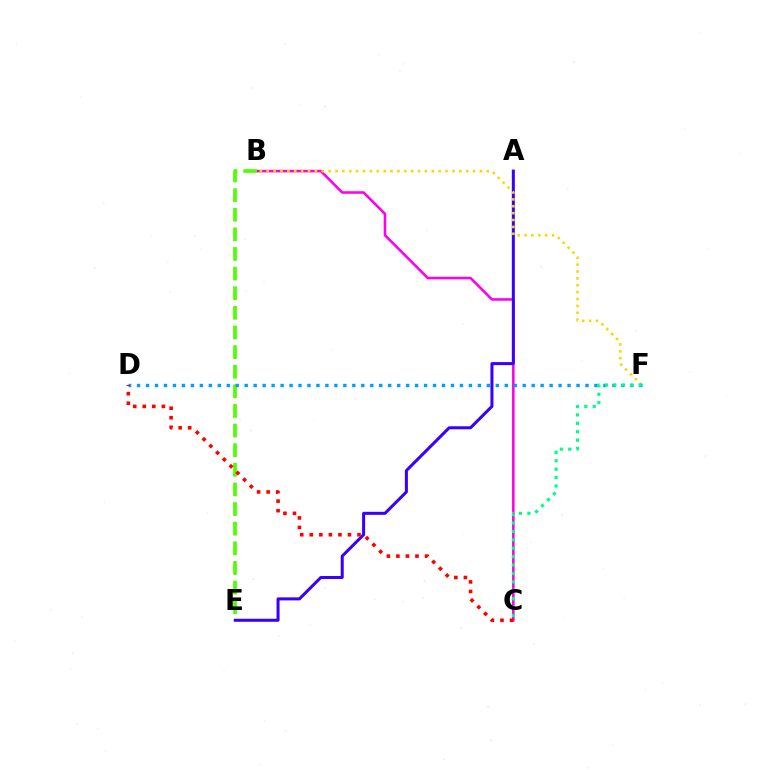{('B', 'C'): [{'color': '#ff00ed', 'line_style': 'solid', 'thickness': 1.86}], ('A', 'E'): [{'color': '#3700ff', 'line_style': 'solid', 'thickness': 2.17}], ('B', 'E'): [{'color': '#4fff00', 'line_style': 'dashed', 'thickness': 2.67}], ('B', 'F'): [{'color': '#ffd500', 'line_style': 'dotted', 'thickness': 1.87}], ('D', 'F'): [{'color': '#009eff', 'line_style': 'dotted', 'thickness': 2.44}], ('C', 'F'): [{'color': '#00ff86', 'line_style': 'dotted', 'thickness': 2.28}], ('C', 'D'): [{'color': '#ff0000', 'line_style': 'dotted', 'thickness': 2.59}]}